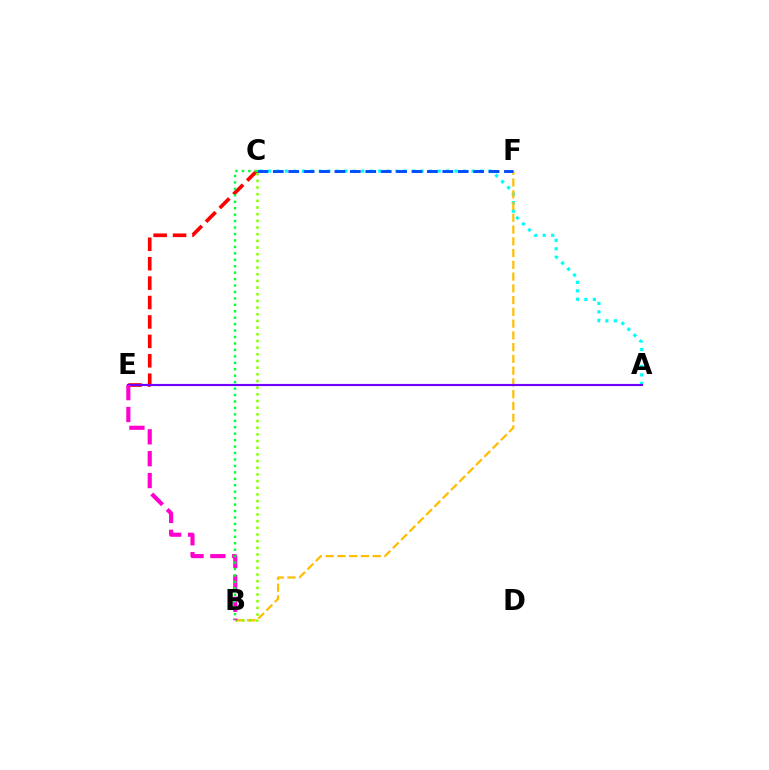{('A', 'C'): [{'color': '#00fff6', 'line_style': 'dotted', 'thickness': 2.3}], ('B', 'F'): [{'color': '#ffbd00', 'line_style': 'dashed', 'thickness': 1.6}], ('C', 'F'): [{'color': '#004bff', 'line_style': 'dashed', 'thickness': 2.09}], ('C', 'E'): [{'color': '#ff0000', 'line_style': 'dashed', 'thickness': 2.64}], ('B', 'C'): [{'color': '#84ff00', 'line_style': 'dotted', 'thickness': 1.81}, {'color': '#00ff39', 'line_style': 'dotted', 'thickness': 1.75}], ('A', 'E'): [{'color': '#7200ff', 'line_style': 'solid', 'thickness': 1.55}], ('B', 'E'): [{'color': '#ff00cf', 'line_style': 'dashed', 'thickness': 2.97}]}